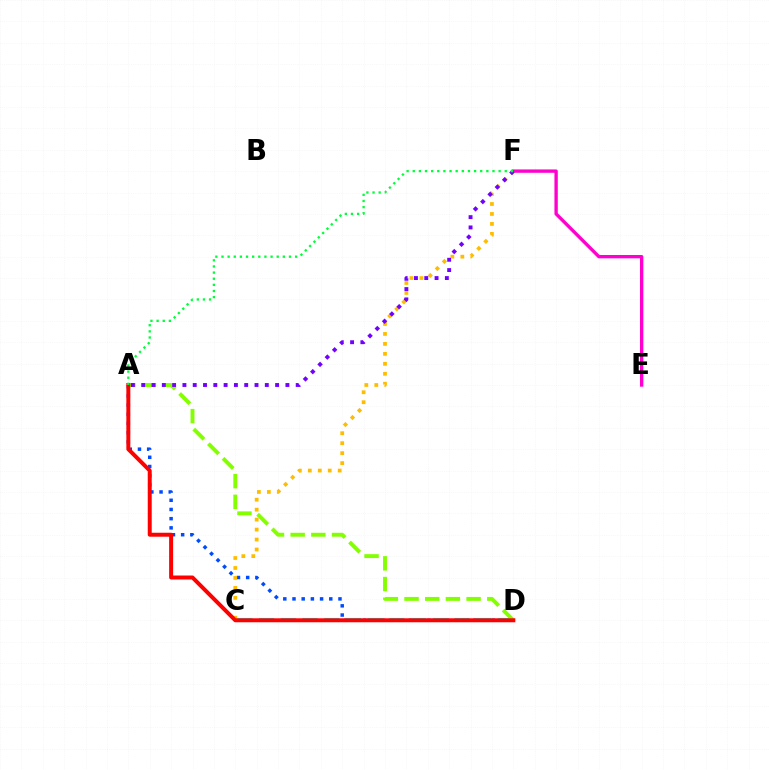{('A', 'D'): [{'color': '#004bff', 'line_style': 'dotted', 'thickness': 2.5}, {'color': '#84ff00', 'line_style': 'dashed', 'thickness': 2.81}, {'color': '#ff0000', 'line_style': 'solid', 'thickness': 2.86}], ('E', 'F'): [{'color': '#ff00cf', 'line_style': 'solid', 'thickness': 2.41}], ('C', 'D'): [{'color': '#00fff6', 'line_style': 'dashed', 'thickness': 2.95}], ('C', 'F'): [{'color': '#ffbd00', 'line_style': 'dotted', 'thickness': 2.71}], ('A', 'F'): [{'color': '#7200ff', 'line_style': 'dotted', 'thickness': 2.8}, {'color': '#00ff39', 'line_style': 'dotted', 'thickness': 1.67}]}